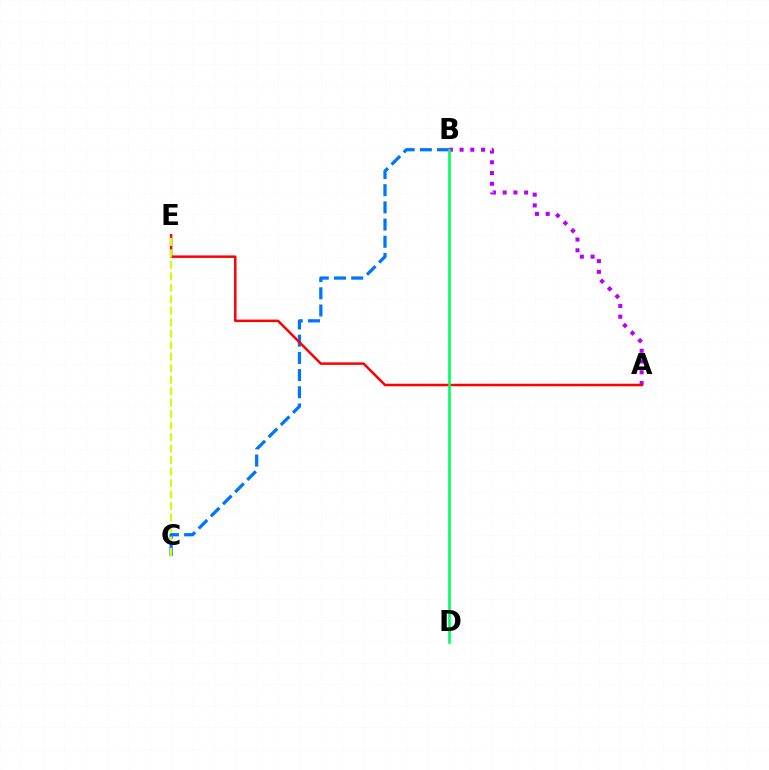{('A', 'B'): [{'color': '#b900ff', 'line_style': 'dotted', 'thickness': 2.92}], ('B', 'C'): [{'color': '#0074ff', 'line_style': 'dashed', 'thickness': 2.34}], ('A', 'E'): [{'color': '#ff0000', 'line_style': 'solid', 'thickness': 1.8}], ('B', 'D'): [{'color': '#00ff5c', 'line_style': 'solid', 'thickness': 1.88}], ('C', 'E'): [{'color': '#d1ff00', 'line_style': 'dashed', 'thickness': 1.56}]}